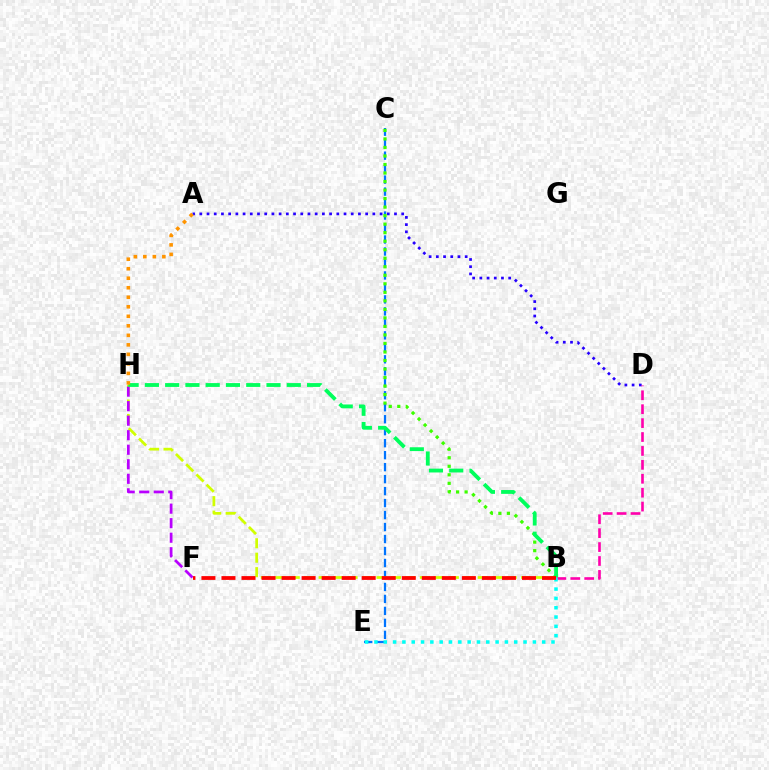{('C', 'E'): [{'color': '#0074ff', 'line_style': 'dashed', 'thickness': 1.63}], ('A', 'D'): [{'color': '#2500ff', 'line_style': 'dotted', 'thickness': 1.96}], ('B', 'C'): [{'color': '#3dff00', 'line_style': 'dotted', 'thickness': 2.32}], ('B', 'D'): [{'color': '#ff00ac', 'line_style': 'dashed', 'thickness': 1.89}], ('B', 'H'): [{'color': '#d1ff00', 'line_style': 'dashed', 'thickness': 1.96}, {'color': '#00ff5c', 'line_style': 'dashed', 'thickness': 2.75}], ('B', 'E'): [{'color': '#00fff6', 'line_style': 'dotted', 'thickness': 2.53}], ('F', 'H'): [{'color': '#b900ff', 'line_style': 'dashed', 'thickness': 1.97}], ('B', 'F'): [{'color': '#ff0000', 'line_style': 'dashed', 'thickness': 2.72}], ('A', 'H'): [{'color': '#ff9400', 'line_style': 'dotted', 'thickness': 2.59}]}